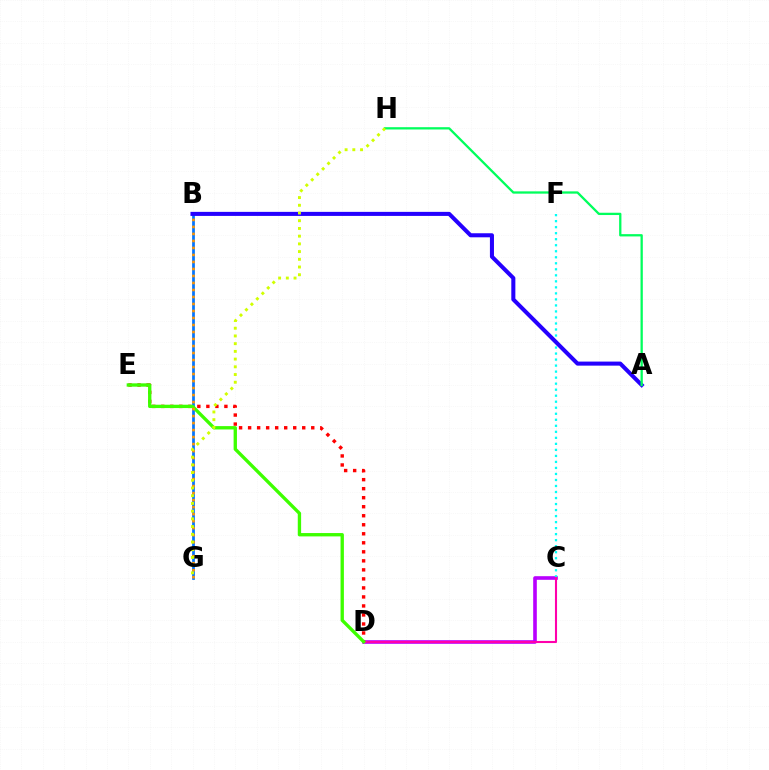{('C', 'D'): [{'color': '#b900ff', 'line_style': 'solid', 'thickness': 2.61}, {'color': '#ff00ac', 'line_style': 'solid', 'thickness': 1.51}], ('C', 'F'): [{'color': '#00fff6', 'line_style': 'dotted', 'thickness': 1.64}], ('B', 'G'): [{'color': '#0074ff', 'line_style': 'solid', 'thickness': 1.97}, {'color': '#ff9400', 'line_style': 'dotted', 'thickness': 1.9}], ('A', 'B'): [{'color': '#2500ff', 'line_style': 'solid', 'thickness': 2.92}], ('A', 'H'): [{'color': '#00ff5c', 'line_style': 'solid', 'thickness': 1.65}], ('D', 'E'): [{'color': '#ff0000', 'line_style': 'dotted', 'thickness': 2.45}, {'color': '#3dff00', 'line_style': 'solid', 'thickness': 2.41}], ('G', 'H'): [{'color': '#d1ff00', 'line_style': 'dotted', 'thickness': 2.1}]}